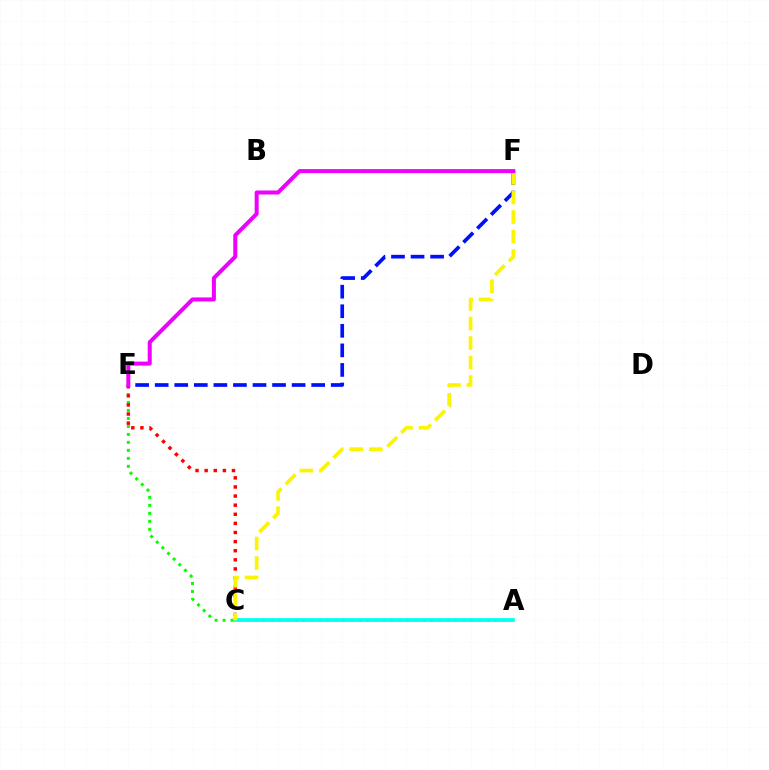{('A', 'E'): [{'color': '#08ff00', 'line_style': 'dotted', 'thickness': 2.17}], ('C', 'E'): [{'color': '#ff0000', 'line_style': 'dotted', 'thickness': 2.47}], ('A', 'C'): [{'color': '#00fff6', 'line_style': 'solid', 'thickness': 2.65}], ('E', 'F'): [{'color': '#0010ff', 'line_style': 'dashed', 'thickness': 2.66}, {'color': '#ee00ff', 'line_style': 'solid', 'thickness': 2.89}], ('C', 'F'): [{'color': '#fcf500', 'line_style': 'dashed', 'thickness': 2.65}]}